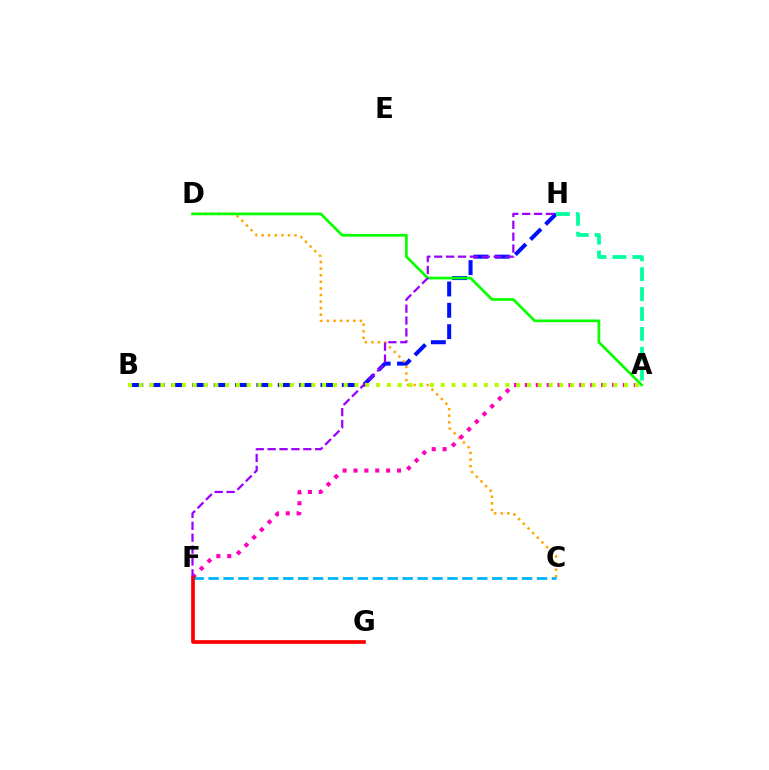{('B', 'H'): [{'color': '#0010ff', 'line_style': 'dashed', 'thickness': 2.9}], ('C', 'D'): [{'color': '#ffa500', 'line_style': 'dotted', 'thickness': 1.79}], ('A', 'D'): [{'color': '#08ff00', 'line_style': 'solid', 'thickness': 1.95}], ('A', 'F'): [{'color': '#ff00bd', 'line_style': 'dotted', 'thickness': 2.96}], ('F', 'H'): [{'color': '#9b00ff', 'line_style': 'dashed', 'thickness': 1.61}], ('C', 'F'): [{'color': '#00b5ff', 'line_style': 'dashed', 'thickness': 2.03}], ('F', 'G'): [{'color': '#ff0000', 'line_style': 'solid', 'thickness': 2.65}], ('A', 'B'): [{'color': '#b3ff00', 'line_style': 'dotted', 'thickness': 2.93}], ('A', 'H'): [{'color': '#00ff9d', 'line_style': 'dashed', 'thickness': 2.7}]}